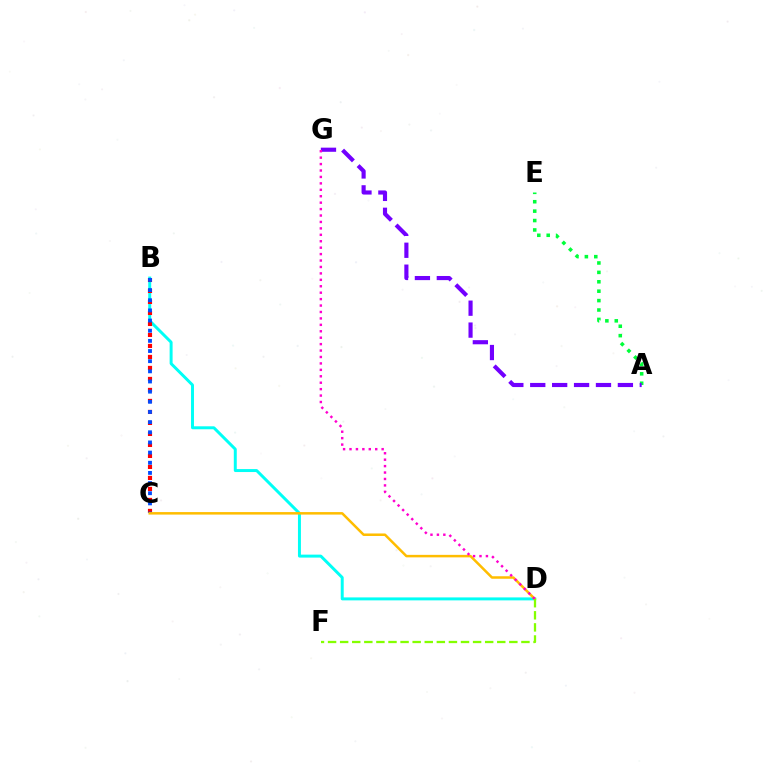{('B', 'D'): [{'color': '#00fff6', 'line_style': 'solid', 'thickness': 2.13}], ('B', 'C'): [{'color': '#ff0000', 'line_style': 'dotted', 'thickness': 2.99}, {'color': '#004bff', 'line_style': 'dotted', 'thickness': 2.76}], ('A', 'E'): [{'color': '#00ff39', 'line_style': 'dotted', 'thickness': 2.56}], ('C', 'D'): [{'color': '#ffbd00', 'line_style': 'solid', 'thickness': 1.8}], ('A', 'G'): [{'color': '#7200ff', 'line_style': 'dashed', 'thickness': 2.98}], ('D', 'G'): [{'color': '#ff00cf', 'line_style': 'dotted', 'thickness': 1.75}], ('D', 'F'): [{'color': '#84ff00', 'line_style': 'dashed', 'thickness': 1.64}]}